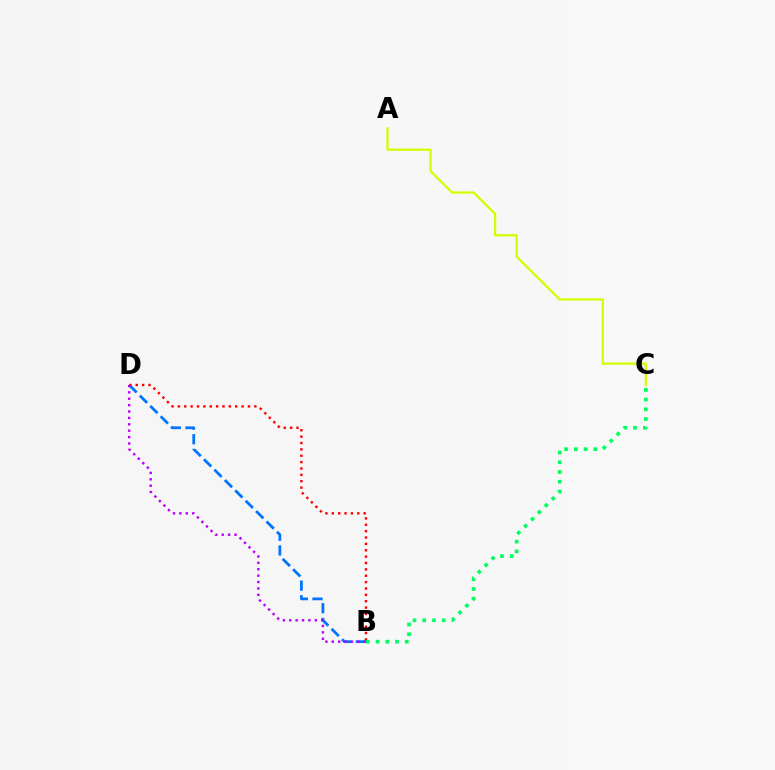{('B', 'D'): [{'color': '#0074ff', 'line_style': 'dashed', 'thickness': 2.0}, {'color': '#ff0000', 'line_style': 'dotted', 'thickness': 1.73}, {'color': '#b900ff', 'line_style': 'dotted', 'thickness': 1.74}], ('A', 'C'): [{'color': '#d1ff00', 'line_style': 'solid', 'thickness': 1.63}], ('B', 'C'): [{'color': '#00ff5c', 'line_style': 'dotted', 'thickness': 2.64}]}